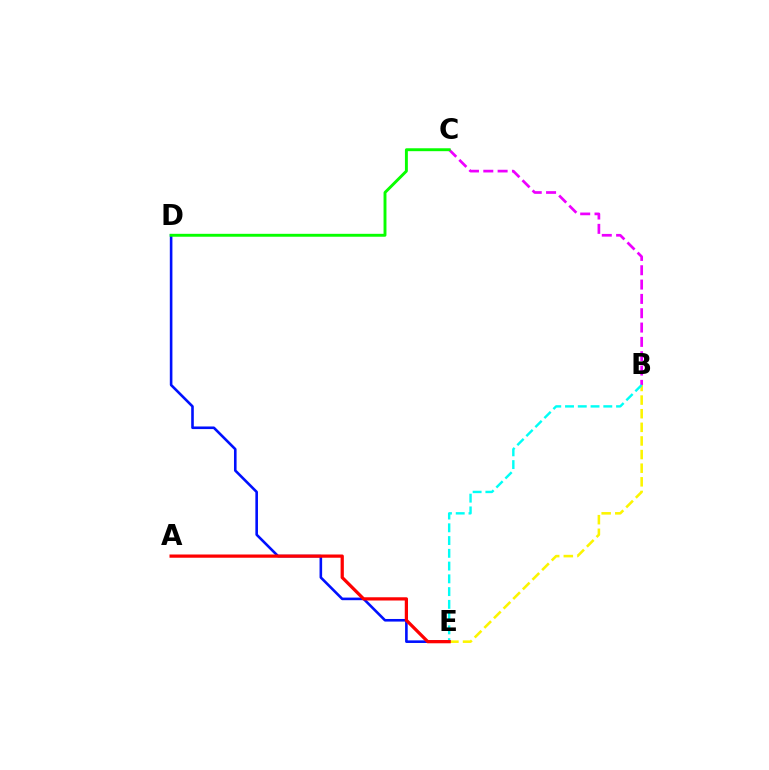{('D', 'E'): [{'color': '#0010ff', 'line_style': 'solid', 'thickness': 1.87}], ('B', 'C'): [{'color': '#ee00ff', 'line_style': 'dashed', 'thickness': 1.95}], ('C', 'D'): [{'color': '#08ff00', 'line_style': 'solid', 'thickness': 2.1}], ('B', 'E'): [{'color': '#fcf500', 'line_style': 'dashed', 'thickness': 1.85}, {'color': '#00fff6', 'line_style': 'dashed', 'thickness': 1.73}], ('A', 'E'): [{'color': '#ff0000', 'line_style': 'solid', 'thickness': 2.33}]}